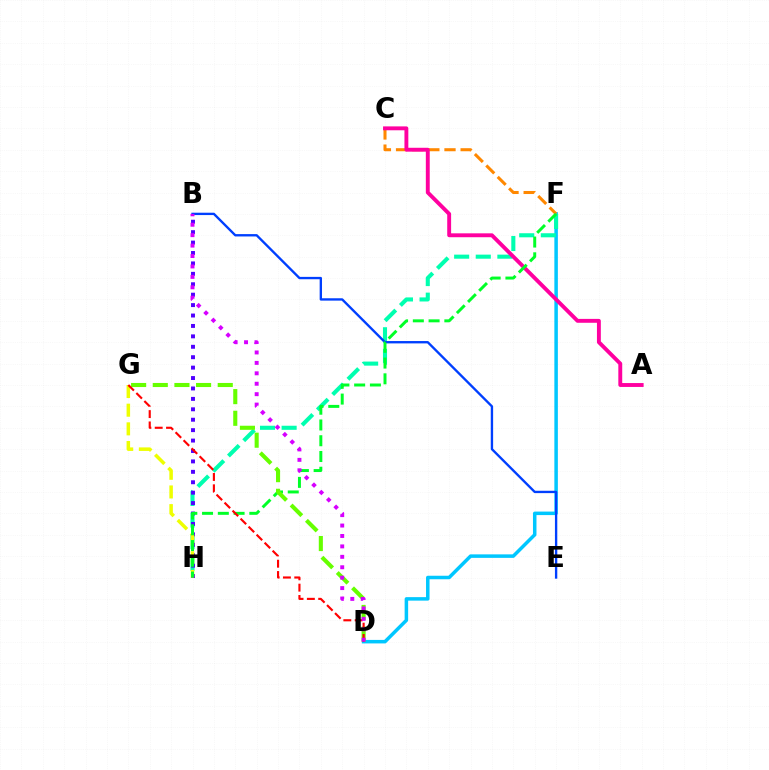{('D', 'F'): [{'color': '#00c7ff', 'line_style': 'solid', 'thickness': 2.52}], ('C', 'F'): [{'color': '#ff8800', 'line_style': 'dashed', 'thickness': 2.19}], ('F', 'H'): [{'color': '#00ffaf', 'line_style': 'dashed', 'thickness': 2.94}, {'color': '#00ff27', 'line_style': 'dashed', 'thickness': 2.14}], ('B', 'H'): [{'color': '#4f00ff', 'line_style': 'dotted', 'thickness': 2.83}], ('G', 'H'): [{'color': '#eeff00', 'line_style': 'dashed', 'thickness': 2.54}], ('B', 'E'): [{'color': '#003fff', 'line_style': 'solid', 'thickness': 1.7}], ('A', 'C'): [{'color': '#ff00a0', 'line_style': 'solid', 'thickness': 2.8}], ('D', 'G'): [{'color': '#66ff00', 'line_style': 'dashed', 'thickness': 2.94}, {'color': '#ff0000', 'line_style': 'dashed', 'thickness': 1.54}], ('B', 'D'): [{'color': '#d600ff', 'line_style': 'dotted', 'thickness': 2.83}]}